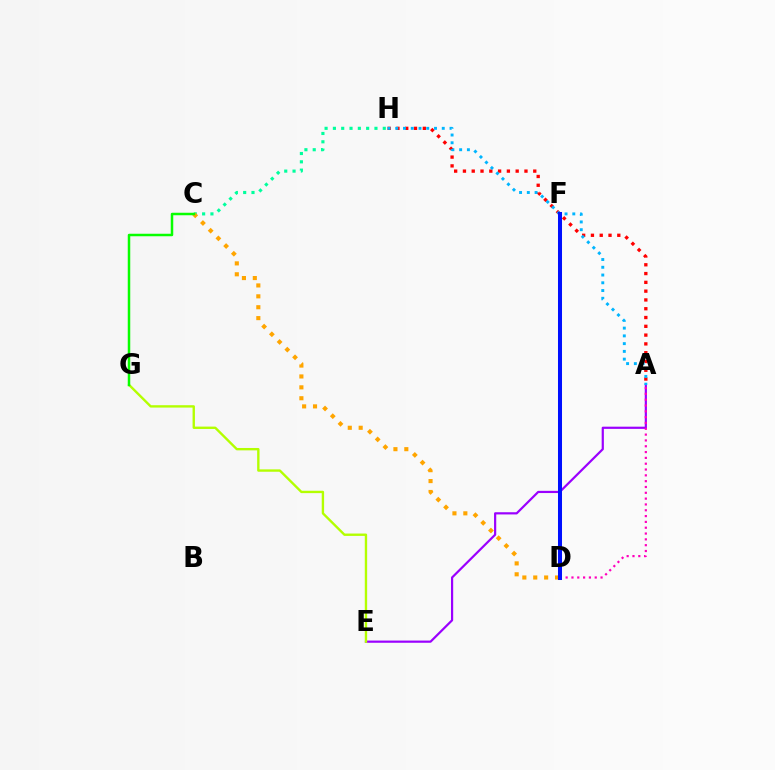{('A', 'E'): [{'color': '#9b00ff', 'line_style': 'solid', 'thickness': 1.58}], ('E', 'G'): [{'color': '#b3ff00', 'line_style': 'solid', 'thickness': 1.71}], ('A', 'H'): [{'color': '#ff0000', 'line_style': 'dotted', 'thickness': 2.39}, {'color': '#00b5ff', 'line_style': 'dotted', 'thickness': 2.11}], ('A', 'D'): [{'color': '#ff00bd', 'line_style': 'dotted', 'thickness': 1.58}], ('C', 'H'): [{'color': '#00ff9d', 'line_style': 'dotted', 'thickness': 2.26}], ('C', 'D'): [{'color': '#ffa500', 'line_style': 'dotted', 'thickness': 2.96}], ('D', 'F'): [{'color': '#0010ff', 'line_style': 'solid', 'thickness': 2.9}], ('C', 'G'): [{'color': '#08ff00', 'line_style': 'solid', 'thickness': 1.8}]}